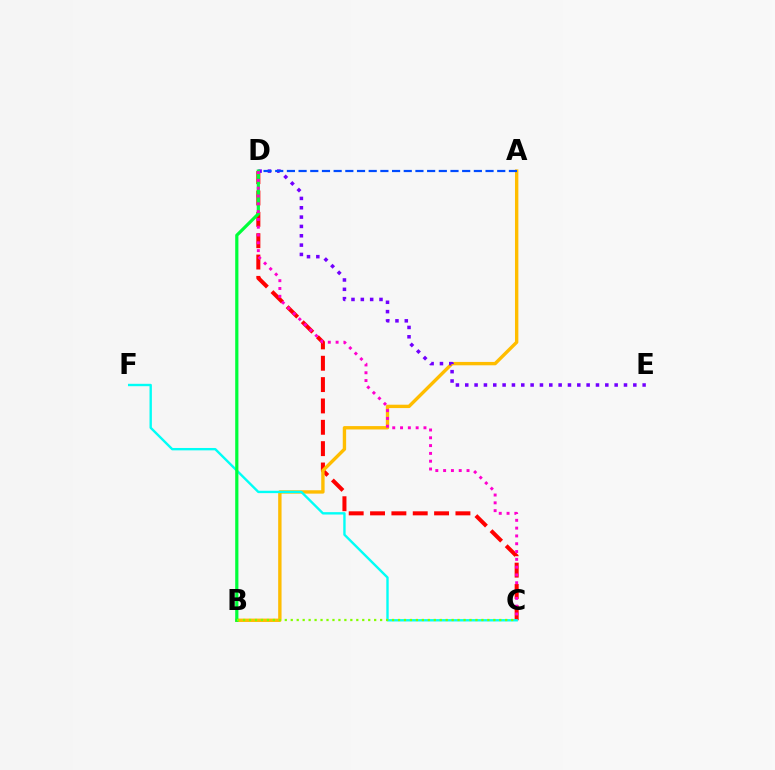{('C', 'D'): [{'color': '#ff0000', 'line_style': 'dashed', 'thickness': 2.9}, {'color': '#ff00cf', 'line_style': 'dotted', 'thickness': 2.12}], ('A', 'B'): [{'color': '#ffbd00', 'line_style': 'solid', 'thickness': 2.43}], ('C', 'F'): [{'color': '#00fff6', 'line_style': 'solid', 'thickness': 1.71}], ('D', 'E'): [{'color': '#7200ff', 'line_style': 'dotted', 'thickness': 2.54}], ('A', 'D'): [{'color': '#004bff', 'line_style': 'dashed', 'thickness': 1.59}], ('B', 'D'): [{'color': '#00ff39', 'line_style': 'solid', 'thickness': 2.31}], ('B', 'C'): [{'color': '#84ff00', 'line_style': 'dotted', 'thickness': 1.62}]}